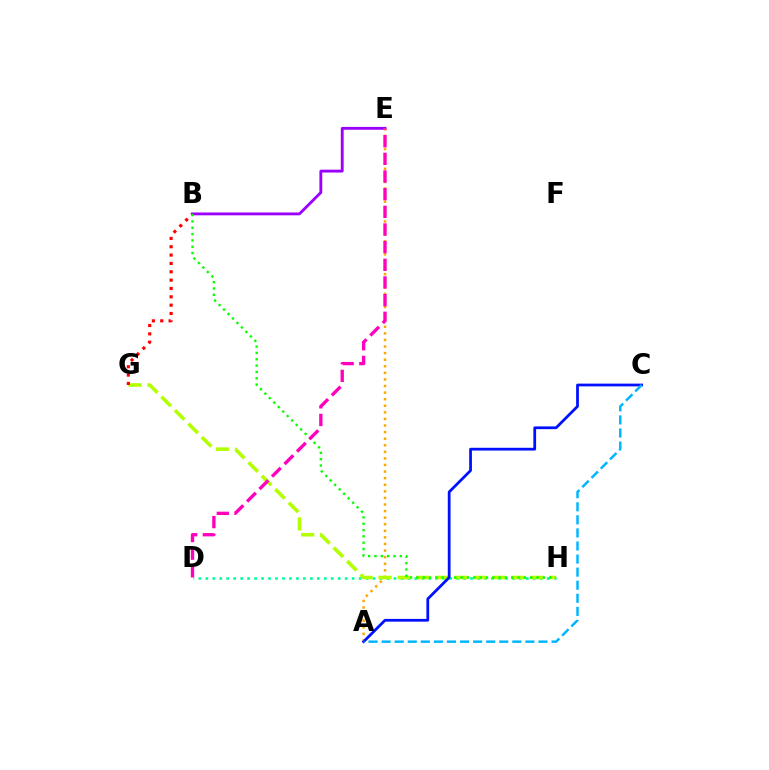{('B', 'E'): [{'color': '#9b00ff', 'line_style': 'solid', 'thickness': 2.05}], ('D', 'H'): [{'color': '#00ff9d', 'line_style': 'dotted', 'thickness': 1.89}], ('A', 'E'): [{'color': '#ffa500', 'line_style': 'dotted', 'thickness': 1.79}], ('G', 'H'): [{'color': '#b3ff00', 'line_style': 'dashed', 'thickness': 2.58}], ('B', 'G'): [{'color': '#ff0000', 'line_style': 'dotted', 'thickness': 2.27}], ('B', 'H'): [{'color': '#08ff00', 'line_style': 'dotted', 'thickness': 1.72}], ('D', 'E'): [{'color': '#ff00bd', 'line_style': 'dashed', 'thickness': 2.4}], ('A', 'C'): [{'color': '#0010ff', 'line_style': 'solid', 'thickness': 1.99}, {'color': '#00b5ff', 'line_style': 'dashed', 'thickness': 1.78}]}